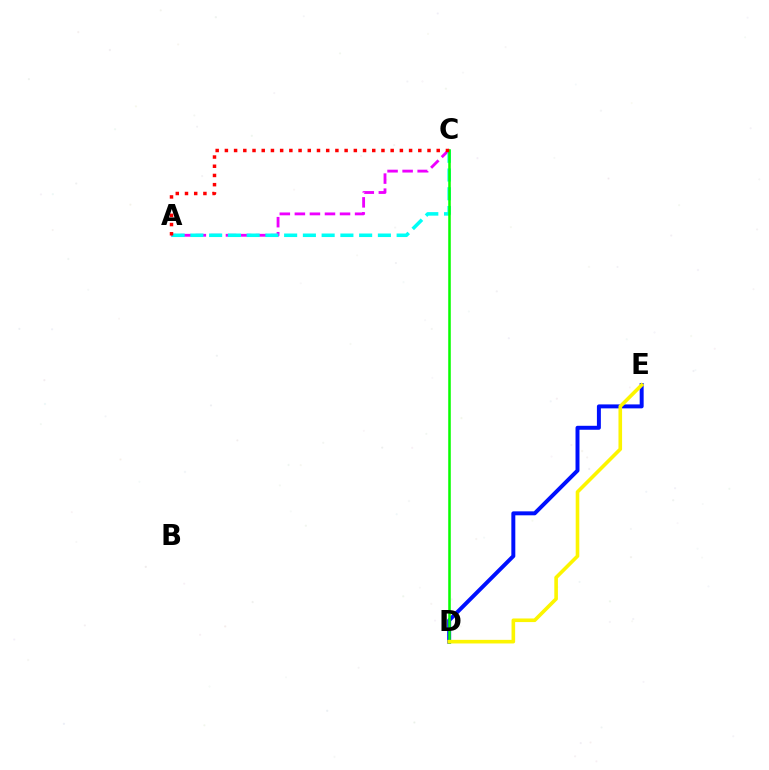{('A', 'C'): [{'color': '#ee00ff', 'line_style': 'dashed', 'thickness': 2.04}, {'color': '#00fff6', 'line_style': 'dashed', 'thickness': 2.55}, {'color': '#ff0000', 'line_style': 'dotted', 'thickness': 2.5}], ('D', 'E'): [{'color': '#0010ff', 'line_style': 'solid', 'thickness': 2.85}, {'color': '#fcf500', 'line_style': 'solid', 'thickness': 2.59}], ('C', 'D'): [{'color': '#08ff00', 'line_style': 'solid', 'thickness': 1.83}]}